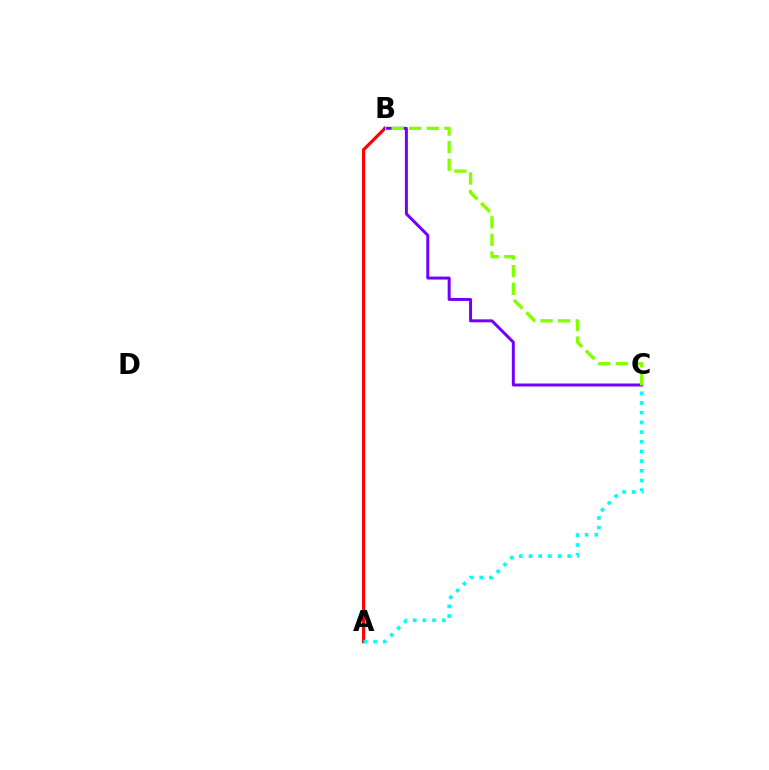{('A', 'B'): [{'color': '#ff0000', 'line_style': 'solid', 'thickness': 2.27}], ('B', 'C'): [{'color': '#7200ff', 'line_style': 'solid', 'thickness': 2.14}, {'color': '#84ff00', 'line_style': 'dashed', 'thickness': 2.39}], ('A', 'C'): [{'color': '#00fff6', 'line_style': 'dotted', 'thickness': 2.63}]}